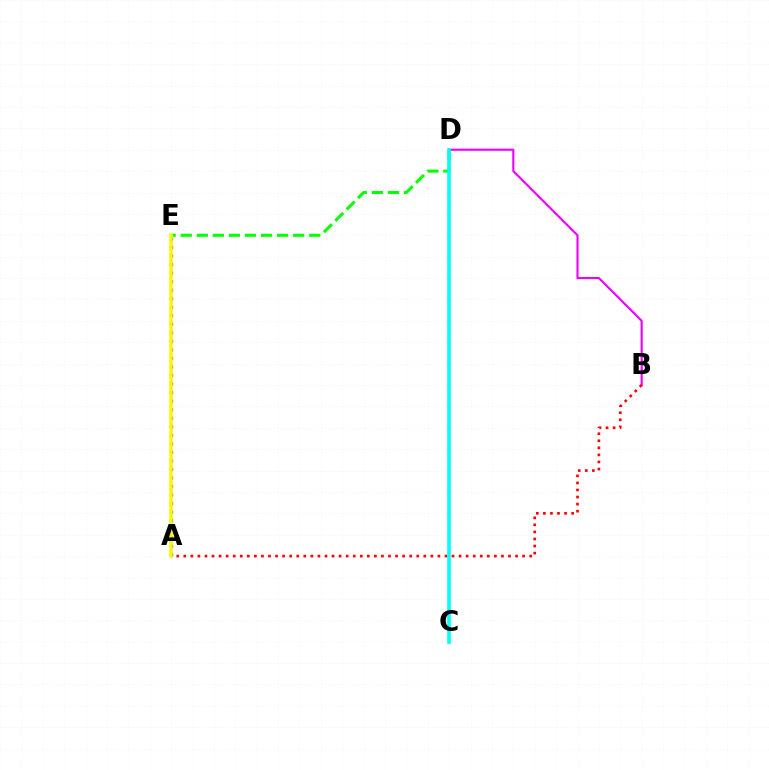{('A', 'E'): [{'color': '#0010ff', 'line_style': 'dotted', 'thickness': 2.32}, {'color': '#fcf500', 'line_style': 'solid', 'thickness': 2.58}], ('B', 'D'): [{'color': '#ee00ff', 'line_style': 'solid', 'thickness': 1.53}], ('D', 'E'): [{'color': '#08ff00', 'line_style': 'dashed', 'thickness': 2.18}], ('A', 'B'): [{'color': '#ff0000', 'line_style': 'dotted', 'thickness': 1.92}], ('C', 'D'): [{'color': '#00fff6', 'line_style': 'solid', 'thickness': 2.57}]}